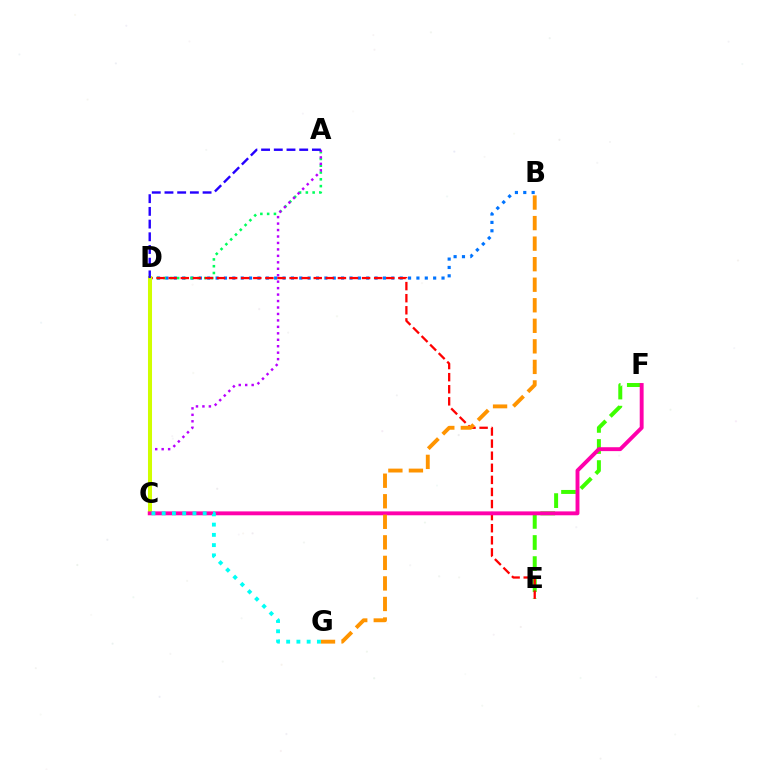{('E', 'F'): [{'color': '#3dff00', 'line_style': 'dashed', 'thickness': 2.87}], ('B', 'D'): [{'color': '#0074ff', 'line_style': 'dotted', 'thickness': 2.27}], ('A', 'D'): [{'color': '#00ff5c', 'line_style': 'dotted', 'thickness': 1.85}, {'color': '#2500ff', 'line_style': 'dashed', 'thickness': 1.73}], ('D', 'E'): [{'color': '#ff0000', 'line_style': 'dashed', 'thickness': 1.64}], ('A', 'C'): [{'color': '#b900ff', 'line_style': 'dotted', 'thickness': 1.75}], ('C', 'D'): [{'color': '#d1ff00', 'line_style': 'solid', 'thickness': 2.91}], ('C', 'F'): [{'color': '#ff00ac', 'line_style': 'solid', 'thickness': 2.8}], ('B', 'G'): [{'color': '#ff9400', 'line_style': 'dashed', 'thickness': 2.79}], ('C', 'G'): [{'color': '#00fff6', 'line_style': 'dotted', 'thickness': 2.78}]}